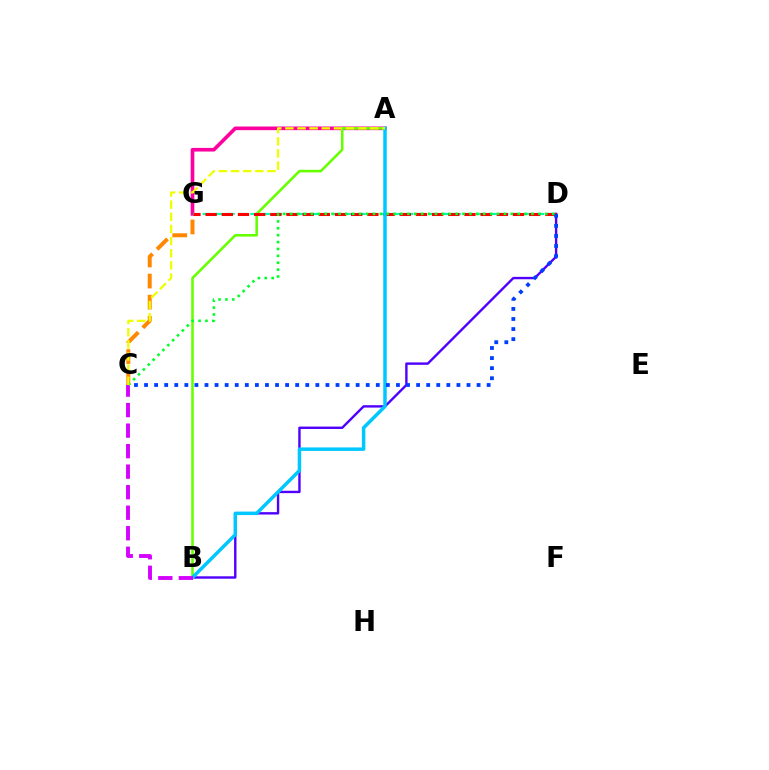{('B', 'D'): [{'color': '#4f00ff', 'line_style': 'solid', 'thickness': 1.73}], ('A', 'G'): [{'color': '#ff00a0', 'line_style': 'solid', 'thickness': 2.62}], ('C', 'G'): [{'color': '#ff8800', 'line_style': 'dashed', 'thickness': 2.86}], ('A', 'B'): [{'color': '#66ff00', 'line_style': 'solid', 'thickness': 1.85}, {'color': '#00c7ff', 'line_style': 'solid', 'thickness': 2.51}], ('D', 'G'): [{'color': '#00ffaf', 'line_style': 'dashed', 'thickness': 1.62}, {'color': '#ff0000', 'line_style': 'dashed', 'thickness': 2.2}], ('C', 'D'): [{'color': '#003fff', 'line_style': 'dotted', 'thickness': 2.74}, {'color': '#00ff27', 'line_style': 'dotted', 'thickness': 1.87}], ('B', 'C'): [{'color': '#d600ff', 'line_style': 'dashed', 'thickness': 2.79}], ('A', 'C'): [{'color': '#eeff00', 'line_style': 'dashed', 'thickness': 1.65}]}